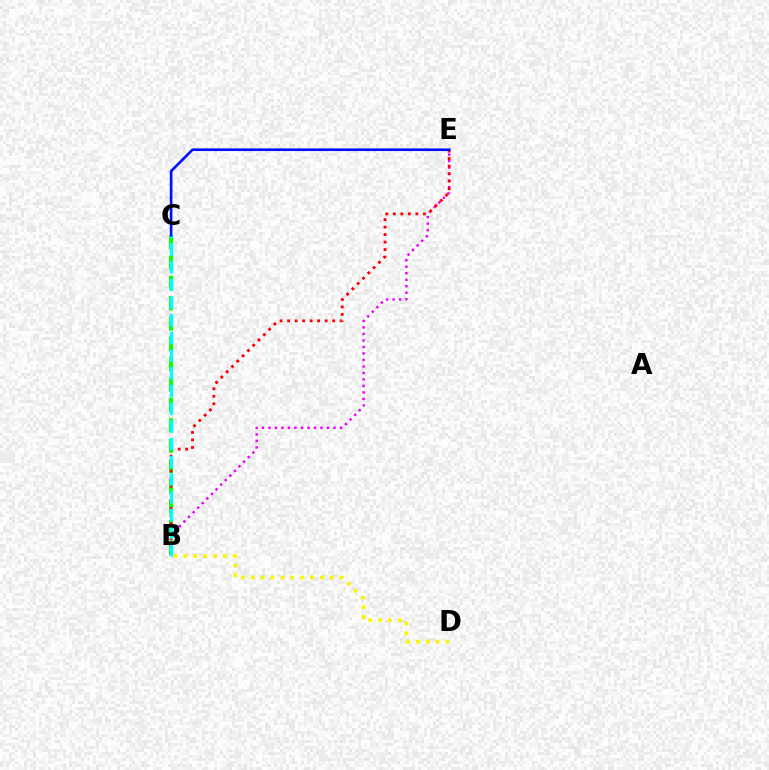{('B', 'E'): [{'color': '#ee00ff', 'line_style': 'dotted', 'thickness': 1.77}, {'color': '#ff0000', 'line_style': 'dotted', 'thickness': 2.04}], ('B', 'C'): [{'color': '#08ff00', 'line_style': 'dashed', 'thickness': 2.77}, {'color': '#00fff6', 'line_style': 'dashed', 'thickness': 2.4}], ('C', 'E'): [{'color': '#0010ff', 'line_style': 'solid', 'thickness': 1.91}], ('B', 'D'): [{'color': '#fcf500', 'line_style': 'dotted', 'thickness': 2.68}]}